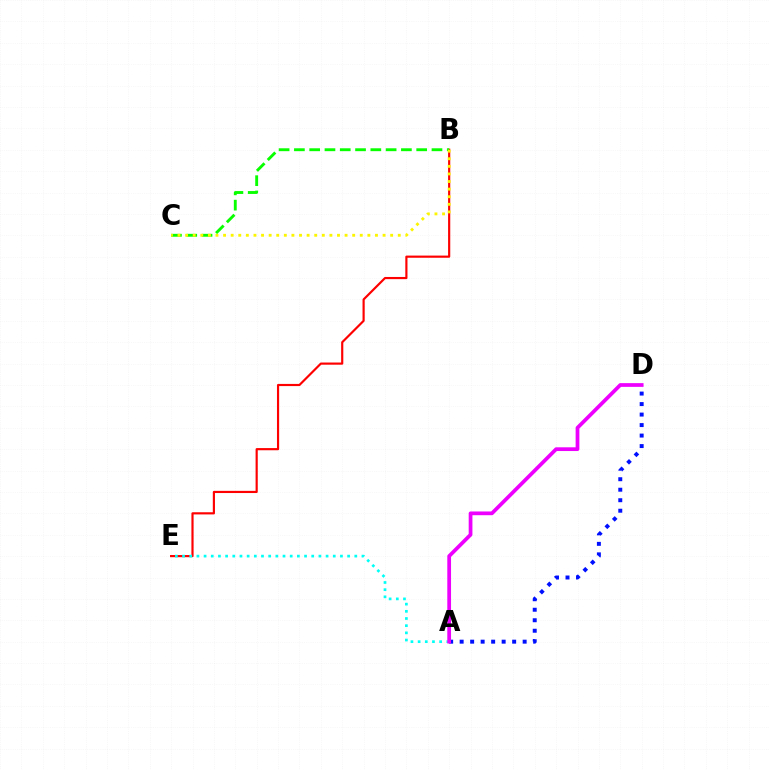{('B', 'E'): [{'color': '#ff0000', 'line_style': 'solid', 'thickness': 1.56}], ('A', 'E'): [{'color': '#00fff6', 'line_style': 'dotted', 'thickness': 1.95}], ('B', 'C'): [{'color': '#08ff00', 'line_style': 'dashed', 'thickness': 2.08}, {'color': '#fcf500', 'line_style': 'dotted', 'thickness': 2.06}], ('A', 'D'): [{'color': '#0010ff', 'line_style': 'dotted', 'thickness': 2.85}, {'color': '#ee00ff', 'line_style': 'solid', 'thickness': 2.69}]}